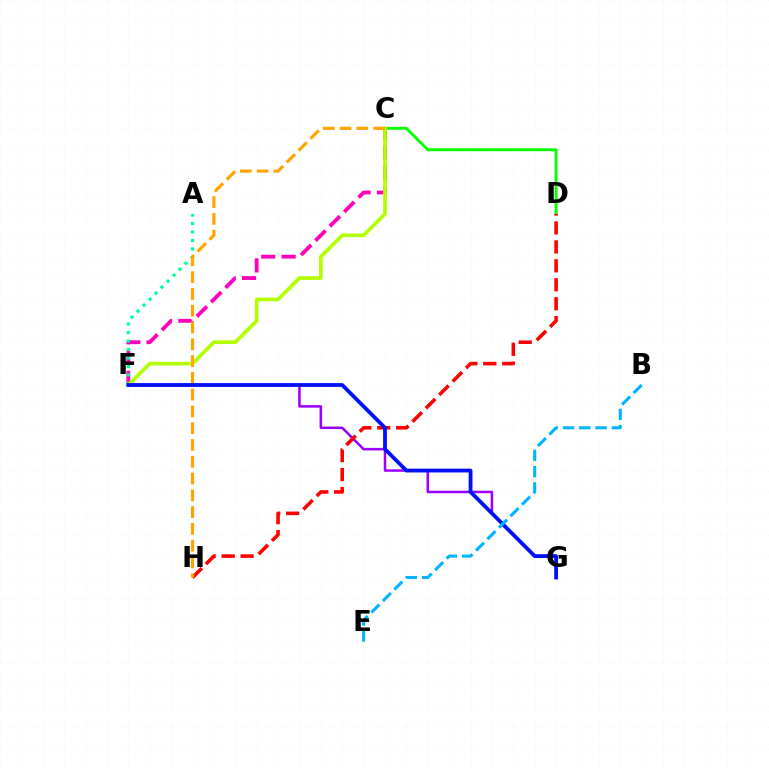{('C', 'F'): [{'color': '#ff00bd', 'line_style': 'dashed', 'thickness': 2.76}, {'color': '#b3ff00', 'line_style': 'solid', 'thickness': 2.64}], ('C', 'D'): [{'color': '#08ff00', 'line_style': 'solid', 'thickness': 2.09}], ('F', 'G'): [{'color': '#9b00ff', 'line_style': 'solid', 'thickness': 1.81}, {'color': '#0010ff', 'line_style': 'solid', 'thickness': 2.74}], ('D', 'H'): [{'color': '#ff0000', 'line_style': 'dashed', 'thickness': 2.57}], ('A', 'F'): [{'color': '#00ff9d', 'line_style': 'dotted', 'thickness': 2.3}], ('C', 'H'): [{'color': '#ffa500', 'line_style': 'dashed', 'thickness': 2.28}], ('B', 'E'): [{'color': '#00b5ff', 'line_style': 'dashed', 'thickness': 2.21}]}